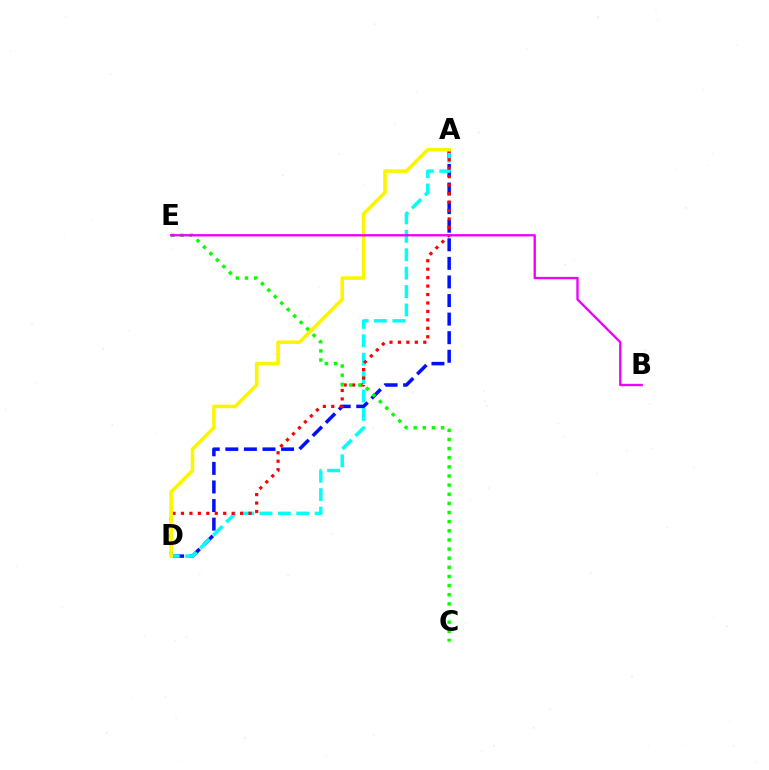{('A', 'D'): [{'color': '#0010ff', 'line_style': 'dashed', 'thickness': 2.52}, {'color': '#00fff6', 'line_style': 'dashed', 'thickness': 2.5}, {'color': '#ff0000', 'line_style': 'dotted', 'thickness': 2.3}, {'color': '#fcf500', 'line_style': 'solid', 'thickness': 2.57}], ('C', 'E'): [{'color': '#08ff00', 'line_style': 'dotted', 'thickness': 2.48}], ('B', 'E'): [{'color': '#ee00ff', 'line_style': 'solid', 'thickness': 1.68}]}